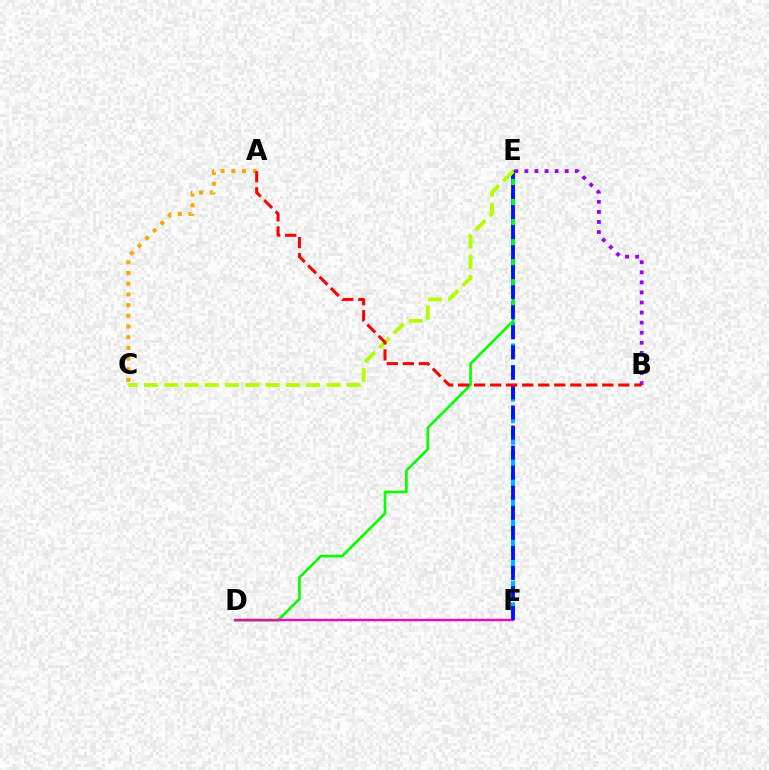{('D', 'F'): [{'color': '#00ff9d', 'line_style': 'dotted', 'thickness': 1.63}, {'color': '#ff00bd', 'line_style': 'solid', 'thickness': 1.71}], ('E', 'F'): [{'color': '#00b5ff', 'line_style': 'dashed', 'thickness': 2.93}, {'color': '#0010ff', 'line_style': 'dashed', 'thickness': 2.72}], ('D', 'E'): [{'color': '#08ff00', 'line_style': 'solid', 'thickness': 1.92}], ('B', 'E'): [{'color': '#9b00ff', 'line_style': 'dotted', 'thickness': 2.74}], ('A', 'C'): [{'color': '#ffa500', 'line_style': 'dotted', 'thickness': 2.91}], ('C', 'E'): [{'color': '#b3ff00', 'line_style': 'dashed', 'thickness': 2.75}], ('A', 'B'): [{'color': '#ff0000', 'line_style': 'dashed', 'thickness': 2.18}]}